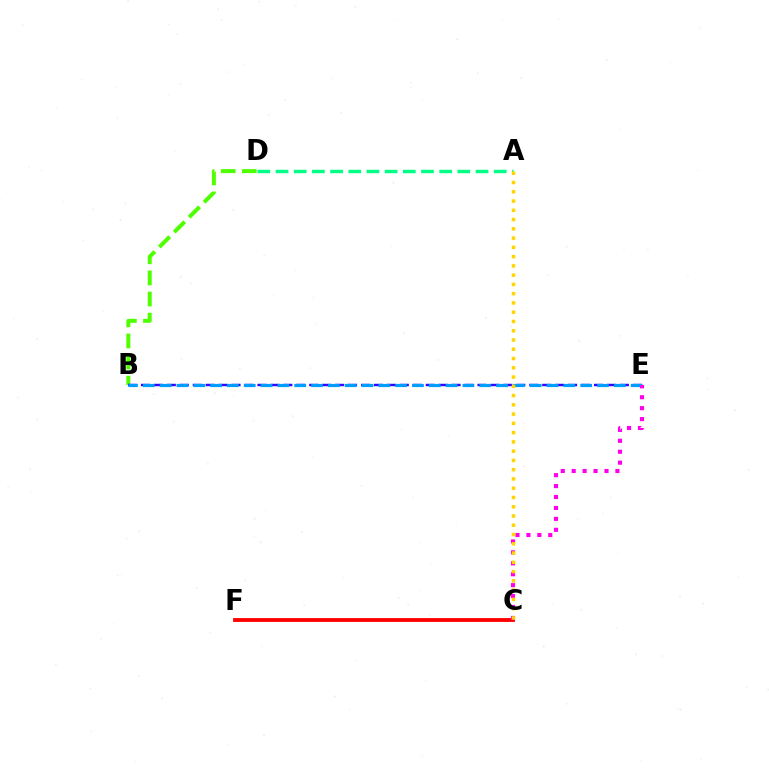{('A', 'D'): [{'color': '#00ff86', 'line_style': 'dashed', 'thickness': 2.47}], ('C', 'F'): [{'color': '#ff0000', 'line_style': 'solid', 'thickness': 2.77}], ('B', 'D'): [{'color': '#4fff00', 'line_style': 'dashed', 'thickness': 2.87}], ('B', 'E'): [{'color': '#3700ff', 'line_style': 'dashed', 'thickness': 1.76}, {'color': '#009eff', 'line_style': 'dashed', 'thickness': 2.29}], ('C', 'E'): [{'color': '#ff00ed', 'line_style': 'dotted', 'thickness': 2.97}], ('A', 'C'): [{'color': '#ffd500', 'line_style': 'dotted', 'thickness': 2.52}]}